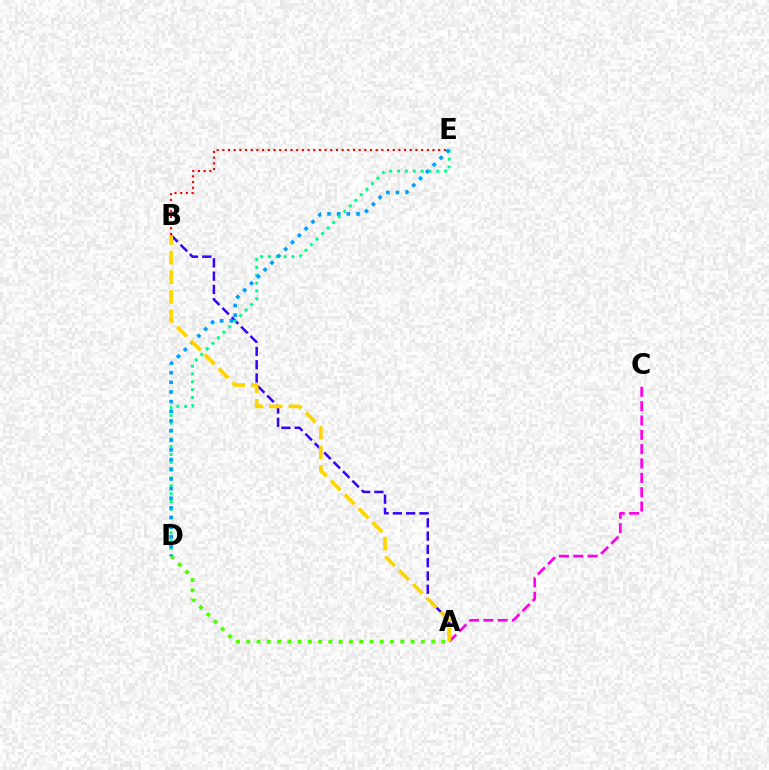{('A', 'D'): [{'color': '#4fff00', 'line_style': 'dotted', 'thickness': 2.79}], ('A', 'C'): [{'color': '#ff00ed', 'line_style': 'dashed', 'thickness': 1.95}], ('B', 'E'): [{'color': '#ff0000', 'line_style': 'dotted', 'thickness': 1.54}], ('A', 'B'): [{'color': '#3700ff', 'line_style': 'dashed', 'thickness': 1.81}, {'color': '#ffd500', 'line_style': 'dashed', 'thickness': 2.67}], ('D', 'E'): [{'color': '#00ff86', 'line_style': 'dotted', 'thickness': 2.13}, {'color': '#009eff', 'line_style': 'dotted', 'thickness': 2.62}]}